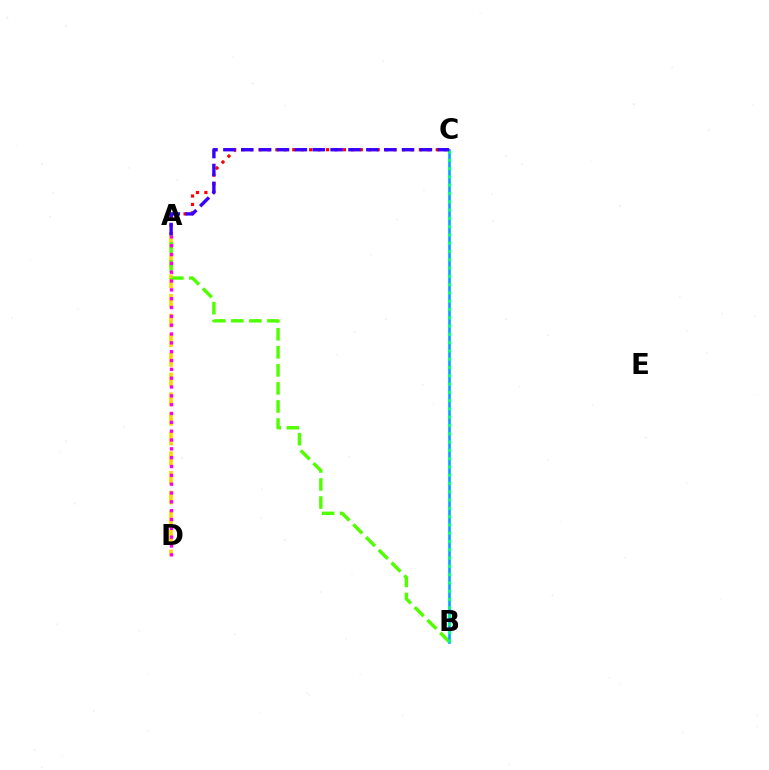{('A', 'C'): [{'color': '#ff0000', 'line_style': 'dotted', 'thickness': 2.29}, {'color': '#3700ff', 'line_style': 'dashed', 'thickness': 2.43}], ('A', 'D'): [{'color': '#ffd500', 'line_style': 'dashed', 'thickness': 2.67}, {'color': '#ff00ed', 'line_style': 'dotted', 'thickness': 2.4}], ('A', 'B'): [{'color': '#4fff00', 'line_style': 'dashed', 'thickness': 2.45}], ('B', 'C'): [{'color': '#009eff', 'line_style': 'solid', 'thickness': 1.86}, {'color': '#00ff86', 'line_style': 'dotted', 'thickness': 2.25}]}